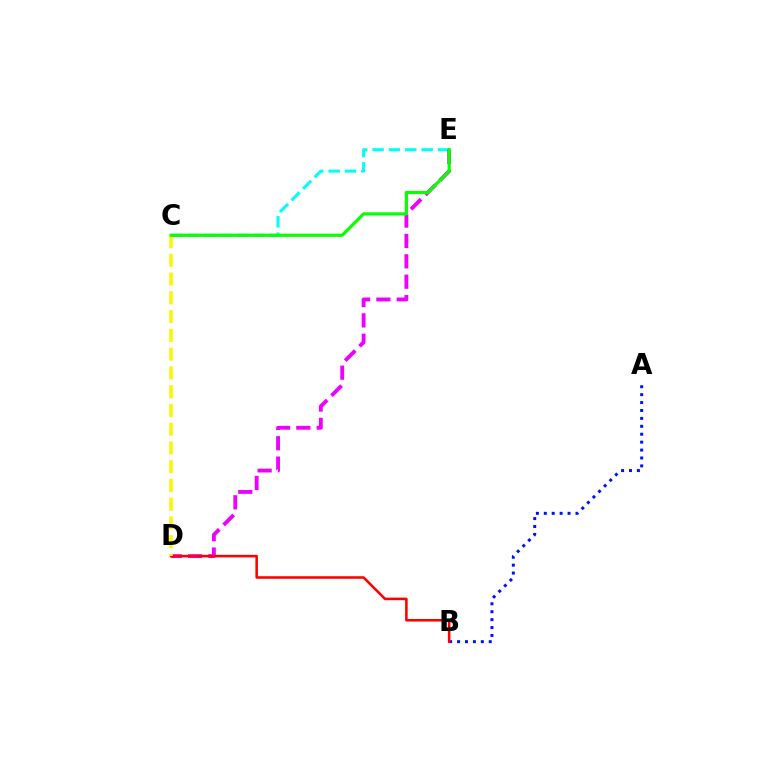{('A', 'B'): [{'color': '#0010ff', 'line_style': 'dotted', 'thickness': 2.15}], ('C', 'E'): [{'color': '#00fff6', 'line_style': 'dashed', 'thickness': 2.22}, {'color': '#08ff00', 'line_style': 'solid', 'thickness': 2.3}], ('D', 'E'): [{'color': '#ee00ff', 'line_style': 'dashed', 'thickness': 2.77}], ('B', 'D'): [{'color': '#ff0000', 'line_style': 'solid', 'thickness': 1.84}], ('C', 'D'): [{'color': '#fcf500', 'line_style': 'dashed', 'thickness': 2.55}]}